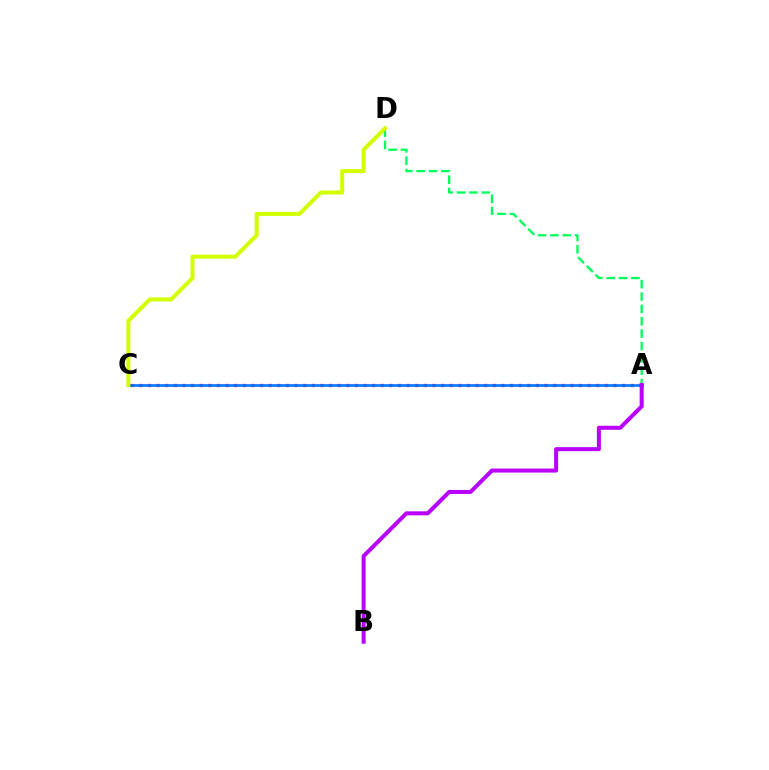{('A', 'D'): [{'color': '#00ff5c', 'line_style': 'dashed', 'thickness': 1.68}], ('A', 'C'): [{'color': '#ff0000', 'line_style': 'dotted', 'thickness': 2.34}, {'color': '#0074ff', 'line_style': 'solid', 'thickness': 1.9}], ('A', 'B'): [{'color': '#b900ff', 'line_style': 'solid', 'thickness': 2.89}], ('C', 'D'): [{'color': '#d1ff00', 'line_style': 'solid', 'thickness': 2.9}]}